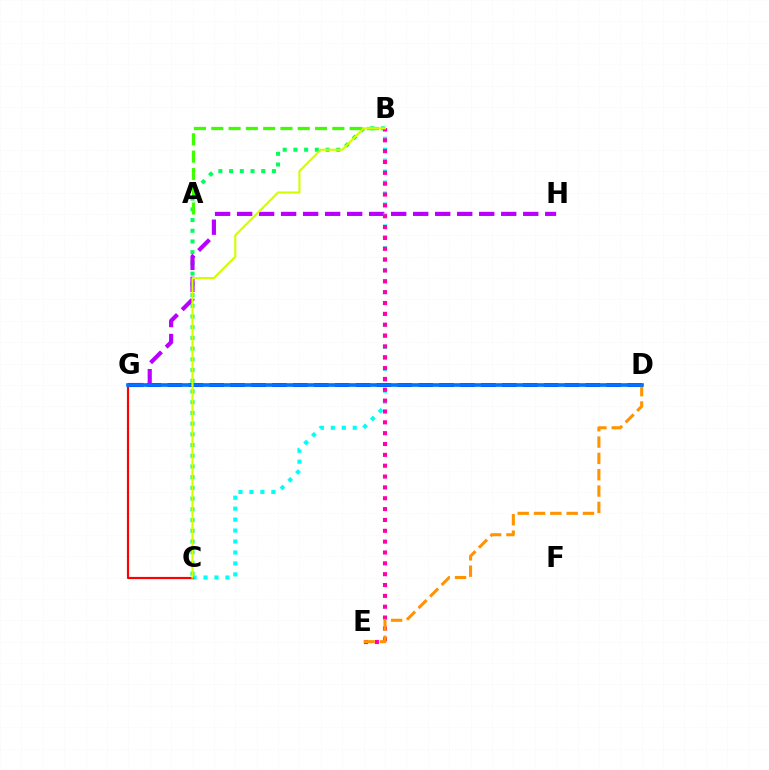{('B', 'C'): [{'color': '#00ff5c', 'line_style': 'dotted', 'thickness': 2.91}, {'color': '#00fff6', 'line_style': 'dotted', 'thickness': 2.98}, {'color': '#d1ff00', 'line_style': 'solid', 'thickness': 1.54}], ('G', 'H'): [{'color': '#b900ff', 'line_style': 'dashed', 'thickness': 2.99}], ('D', 'G'): [{'color': '#2500ff', 'line_style': 'dashed', 'thickness': 2.84}, {'color': '#0074ff', 'line_style': 'solid', 'thickness': 2.63}], ('A', 'B'): [{'color': '#3dff00', 'line_style': 'dashed', 'thickness': 2.35}], ('B', 'E'): [{'color': '#ff00ac', 'line_style': 'dotted', 'thickness': 2.95}], ('D', 'E'): [{'color': '#ff9400', 'line_style': 'dashed', 'thickness': 2.22}], ('C', 'G'): [{'color': '#ff0000', 'line_style': 'solid', 'thickness': 1.57}]}